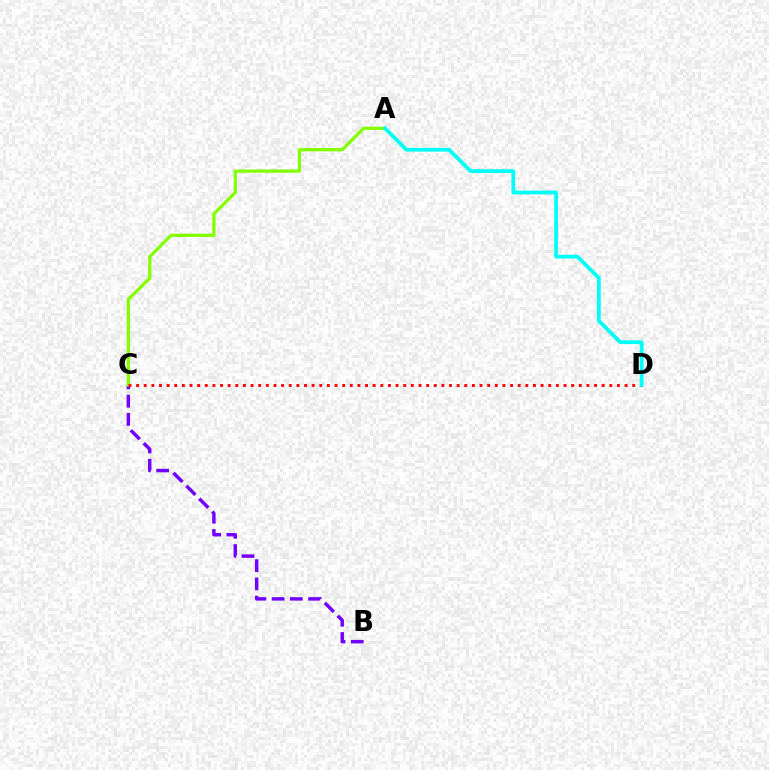{('B', 'C'): [{'color': '#7200ff', 'line_style': 'dashed', 'thickness': 2.48}], ('A', 'C'): [{'color': '#84ff00', 'line_style': 'solid', 'thickness': 2.34}], ('C', 'D'): [{'color': '#ff0000', 'line_style': 'dotted', 'thickness': 2.07}], ('A', 'D'): [{'color': '#00fff6', 'line_style': 'solid', 'thickness': 2.72}]}